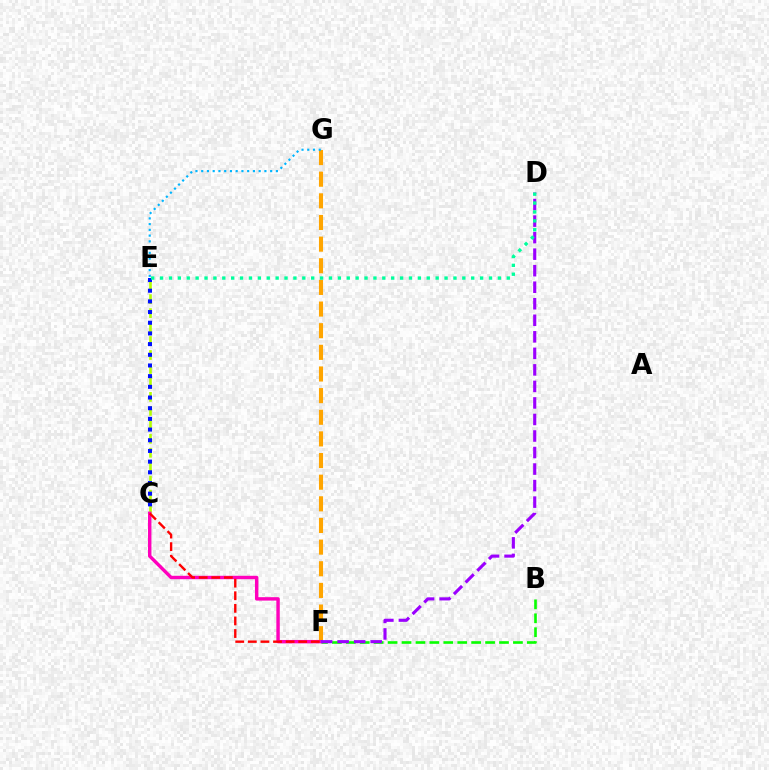{('C', 'E'): [{'color': '#b3ff00', 'line_style': 'dashed', 'thickness': 1.9}, {'color': '#0010ff', 'line_style': 'dotted', 'thickness': 2.9}], ('F', 'G'): [{'color': '#ffa500', 'line_style': 'dashed', 'thickness': 2.94}], ('B', 'F'): [{'color': '#08ff00', 'line_style': 'dashed', 'thickness': 1.89}], ('C', 'F'): [{'color': '#ff00bd', 'line_style': 'solid', 'thickness': 2.46}, {'color': '#ff0000', 'line_style': 'dashed', 'thickness': 1.71}], ('D', 'F'): [{'color': '#9b00ff', 'line_style': 'dashed', 'thickness': 2.25}], ('D', 'E'): [{'color': '#00ff9d', 'line_style': 'dotted', 'thickness': 2.42}], ('E', 'G'): [{'color': '#00b5ff', 'line_style': 'dotted', 'thickness': 1.56}]}